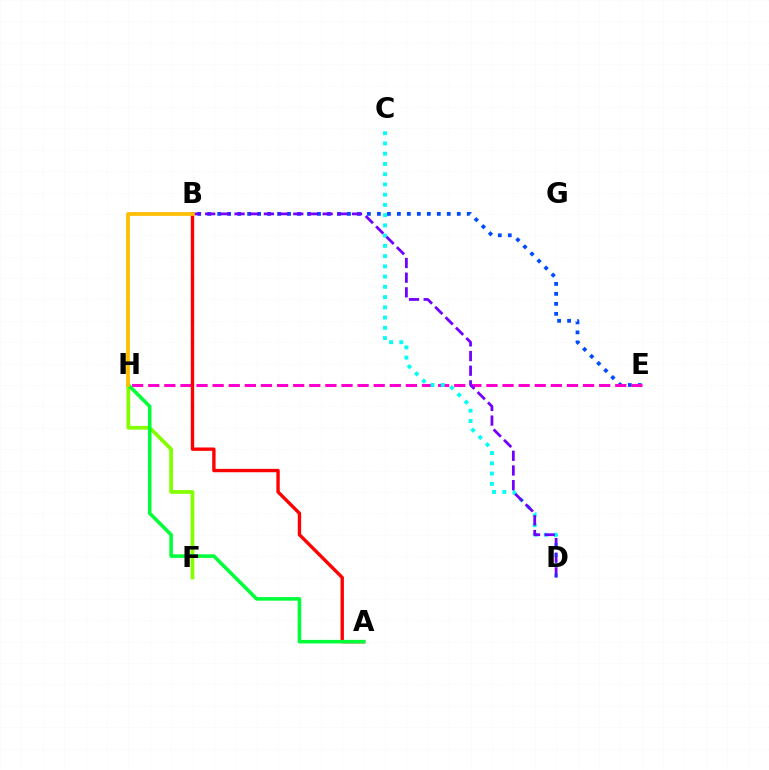{('B', 'E'): [{'color': '#004bff', 'line_style': 'dotted', 'thickness': 2.71}], ('E', 'H'): [{'color': '#ff00cf', 'line_style': 'dashed', 'thickness': 2.19}], ('C', 'D'): [{'color': '#00fff6', 'line_style': 'dotted', 'thickness': 2.78}], ('F', 'H'): [{'color': '#84ff00', 'line_style': 'solid', 'thickness': 2.69}], ('B', 'D'): [{'color': '#7200ff', 'line_style': 'dashed', 'thickness': 1.99}], ('A', 'B'): [{'color': '#ff0000', 'line_style': 'solid', 'thickness': 2.43}], ('A', 'H'): [{'color': '#00ff39', 'line_style': 'solid', 'thickness': 2.56}], ('B', 'H'): [{'color': '#ffbd00', 'line_style': 'solid', 'thickness': 2.69}]}